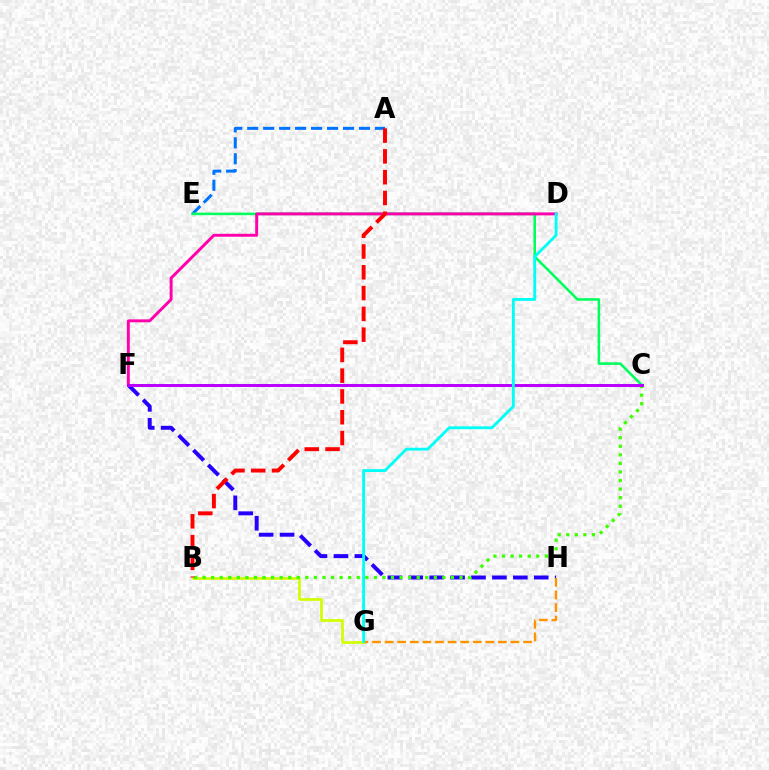{('B', 'G'): [{'color': '#d1ff00', 'line_style': 'solid', 'thickness': 1.95}], ('F', 'H'): [{'color': '#2500ff', 'line_style': 'dashed', 'thickness': 2.84}], ('A', 'E'): [{'color': '#0074ff', 'line_style': 'dashed', 'thickness': 2.17}], ('C', 'E'): [{'color': '#00ff5c', 'line_style': 'solid', 'thickness': 1.84}], ('D', 'F'): [{'color': '#ff00ac', 'line_style': 'solid', 'thickness': 2.11}], ('B', 'C'): [{'color': '#3dff00', 'line_style': 'dotted', 'thickness': 2.33}], ('G', 'H'): [{'color': '#ff9400', 'line_style': 'dashed', 'thickness': 1.71}], ('C', 'F'): [{'color': '#b900ff', 'line_style': 'solid', 'thickness': 2.13}], ('A', 'B'): [{'color': '#ff0000', 'line_style': 'dashed', 'thickness': 2.82}], ('D', 'G'): [{'color': '#00fff6', 'line_style': 'solid', 'thickness': 2.06}]}